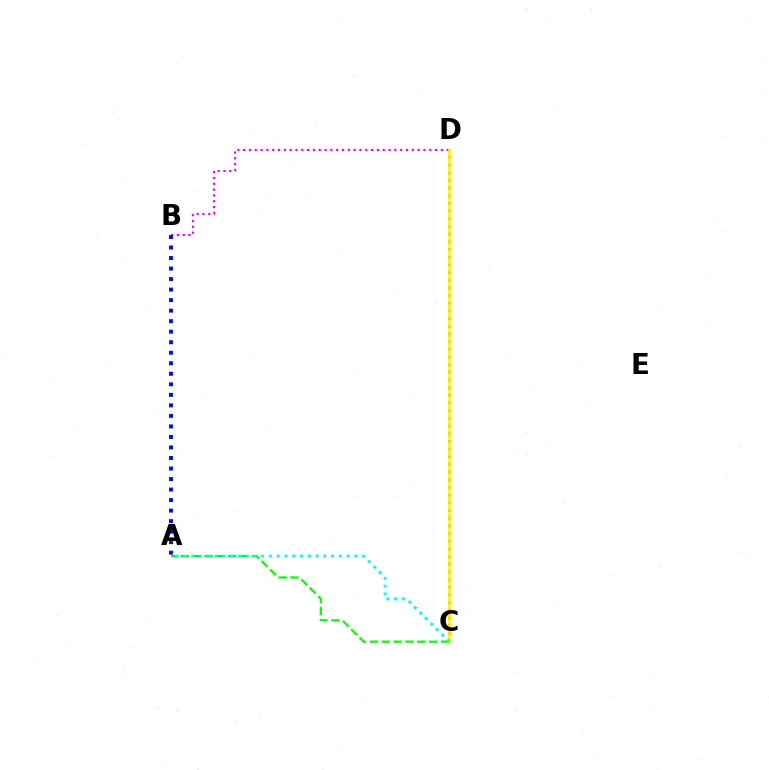{('C', 'D'): [{'color': '#ff0000', 'line_style': 'dotted', 'thickness': 2.09}, {'color': '#fcf500', 'line_style': 'solid', 'thickness': 1.9}], ('A', 'C'): [{'color': '#08ff00', 'line_style': 'dashed', 'thickness': 1.61}, {'color': '#00fff6', 'line_style': 'dotted', 'thickness': 2.11}], ('B', 'D'): [{'color': '#ee00ff', 'line_style': 'dotted', 'thickness': 1.58}], ('A', 'B'): [{'color': '#0010ff', 'line_style': 'dotted', 'thickness': 2.86}]}